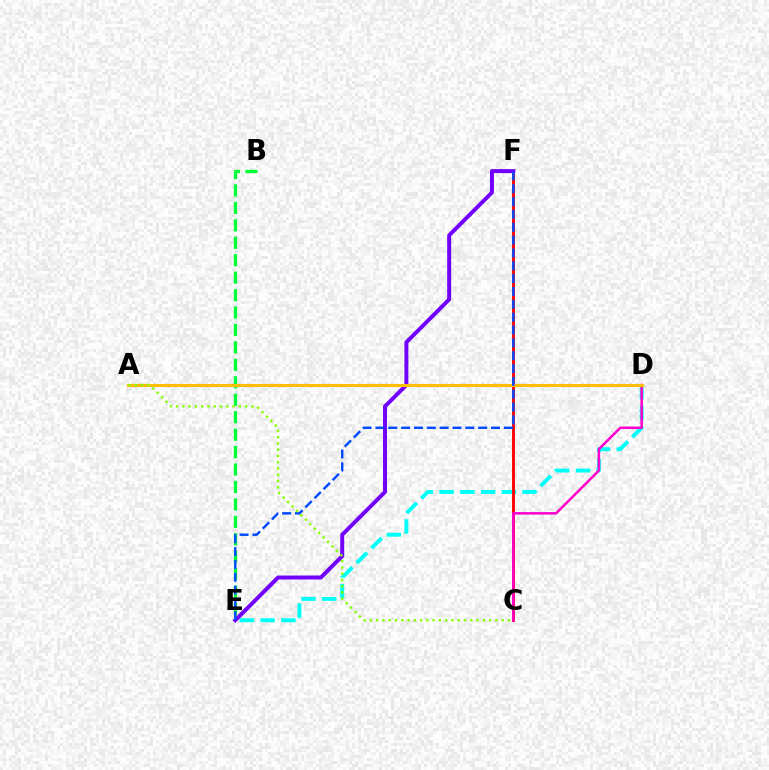{('D', 'E'): [{'color': '#00fff6', 'line_style': 'dashed', 'thickness': 2.82}], ('B', 'E'): [{'color': '#00ff39', 'line_style': 'dashed', 'thickness': 2.37}], ('C', 'F'): [{'color': '#ff0000', 'line_style': 'solid', 'thickness': 2.07}], ('C', 'D'): [{'color': '#ff00cf', 'line_style': 'solid', 'thickness': 1.82}], ('E', 'F'): [{'color': '#7200ff', 'line_style': 'solid', 'thickness': 2.86}, {'color': '#004bff', 'line_style': 'dashed', 'thickness': 1.74}], ('A', 'D'): [{'color': '#ffbd00', 'line_style': 'solid', 'thickness': 2.23}], ('A', 'C'): [{'color': '#84ff00', 'line_style': 'dotted', 'thickness': 1.7}]}